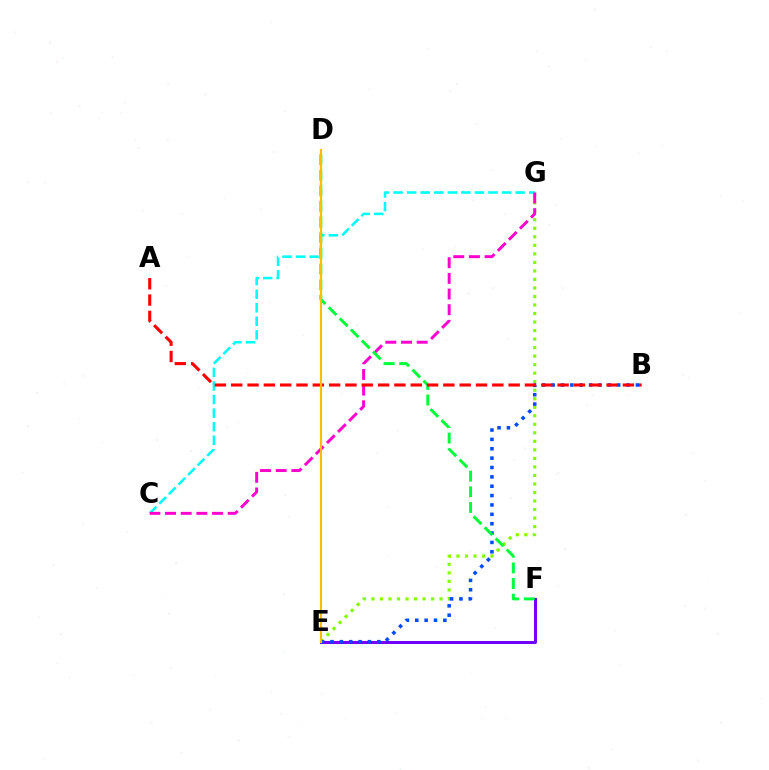{('C', 'G'): [{'color': '#00fff6', 'line_style': 'dashed', 'thickness': 1.84}, {'color': '#ff00cf', 'line_style': 'dashed', 'thickness': 2.13}], ('E', 'G'): [{'color': '#84ff00', 'line_style': 'dotted', 'thickness': 2.32}], ('E', 'F'): [{'color': '#7200ff', 'line_style': 'solid', 'thickness': 2.15}], ('B', 'E'): [{'color': '#004bff', 'line_style': 'dotted', 'thickness': 2.54}], ('D', 'F'): [{'color': '#00ff39', 'line_style': 'dashed', 'thickness': 2.12}], ('A', 'B'): [{'color': '#ff0000', 'line_style': 'dashed', 'thickness': 2.22}], ('D', 'E'): [{'color': '#ffbd00', 'line_style': 'solid', 'thickness': 1.56}]}